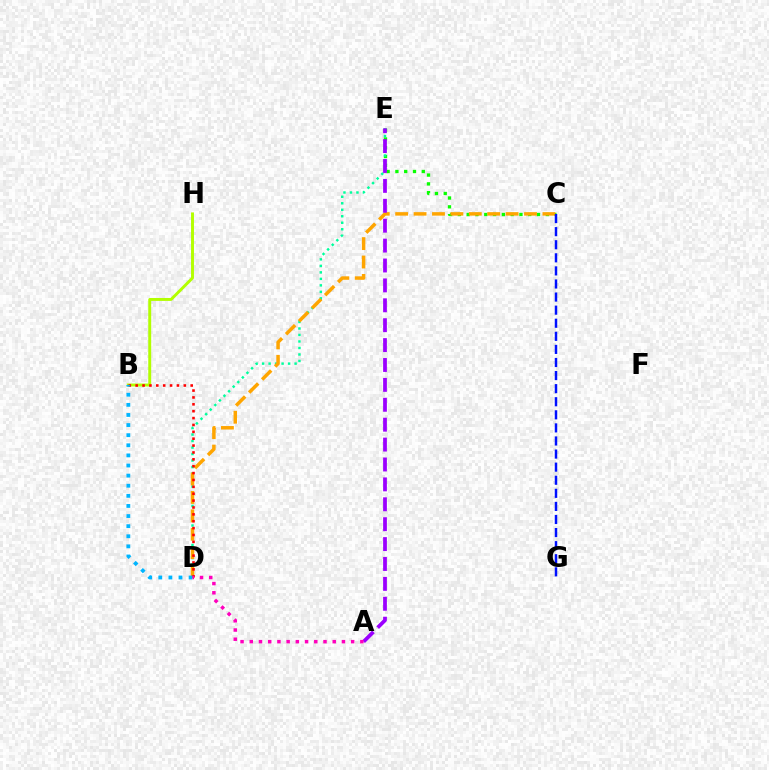{('C', 'E'): [{'color': '#08ff00', 'line_style': 'dotted', 'thickness': 2.39}], ('D', 'E'): [{'color': '#00ff9d', 'line_style': 'dotted', 'thickness': 1.77}], ('B', 'H'): [{'color': '#b3ff00', 'line_style': 'solid', 'thickness': 2.11}], ('C', 'D'): [{'color': '#ffa500', 'line_style': 'dashed', 'thickness': 2.5}], ('A', 'E'): [{'color': '#9b00ff', 'line_style': 'dashed', 'thickness': 2.7}], ('B', 'D'): [{'color': '#ff0000', 'line_style': 'dotted', 'thickness': 1.87}, {'color': '#00b5ff', 'line_style': 'dotted', 'thickness': 2.75}], ('A', 'D'): [{'color': '#ff00bd', 'line_style': 'dotted', 'thickness': 2.5}], ('C', 'G'): [{'color': '#0010ff', 'line_style': 'dashed', 'thickness': 1.78}]}